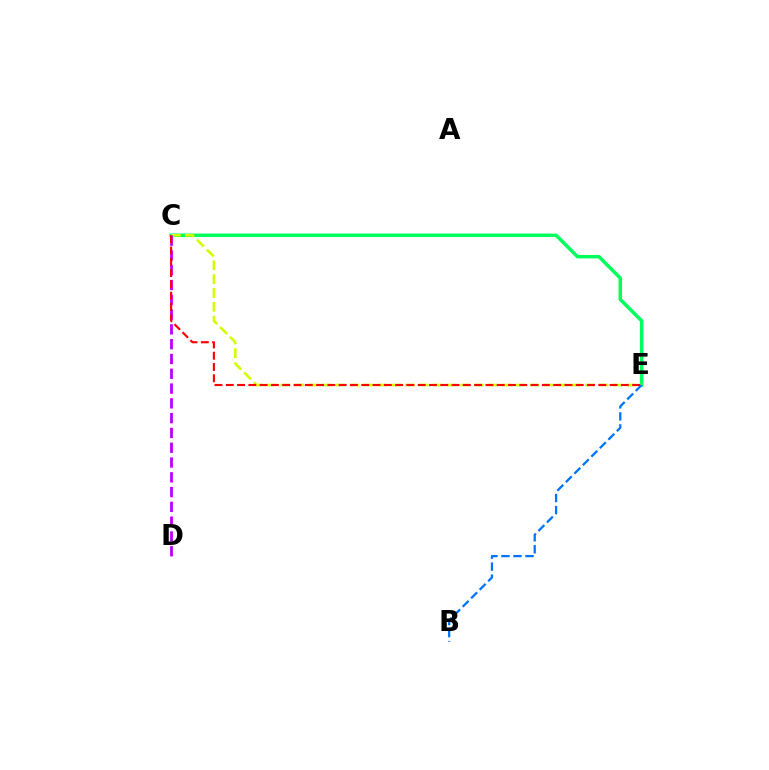{('C', 'E'): [{'color': '#00ff5c', 'line_style': 'solid', 'thickness': 2.5}, {'color': '#d1ff00', 'line_style': 'dashed', 'thickness': 1.88}, {'color': '#ff0000', 'line_style': 'dashed', 'thickness': 1.53}], ('B', 'E'): [{'color': '#0074ff', 'line_style': 'dashed', 'thickness': 1.63}], ('C', 'D'): [{'color': '#b900ff', 'line_style': 'dashed', 'thickness': 2.01}]}